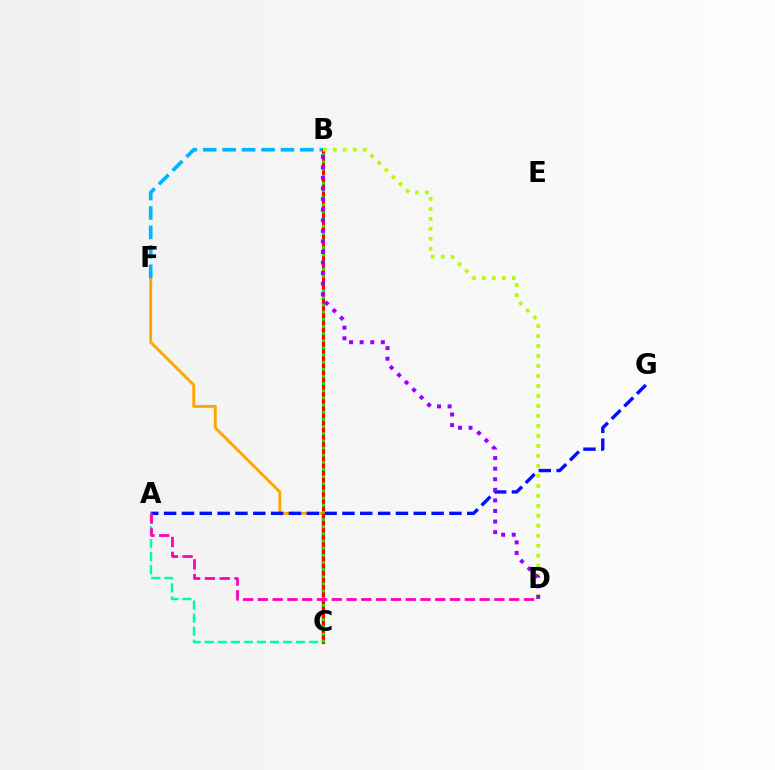{('C', 'F'): [{'color': '#ffa500', 'line_style': 'solid', 'thickness': 2.07}], ('A', 'G'): [{'color': '#0010ff', 'line_style': 'dashed', 'thickness': 2.42}], ('B', 'F'): [{'color': '#00b5ff', 'line_style': 'dashed', 'thickness': 2.64}], ('A', 'C'): [{'color': '#00ff9d', 'line_style': 'dashed', 'thickness': 1.77}], ('B', 'C'): [{'color': '#ff0000', 'line_style': 'solid', 'thickness': 2.22}, {'color': '#08ff00', 'line_style': 'dotted', 'thickness': 1.94}], ('A', 'D'): [{'color': '#ff00bd', 'line_style': 'dashed', 'thickness': 2.01}], ('B', 'D'): [{'color': '#b3ff00', 'line_style': 'dotted', 'thickness': 2.71}, {'color': '#9b00ff', 'line_style': 'dotted', 'thickness': 2.87}]}